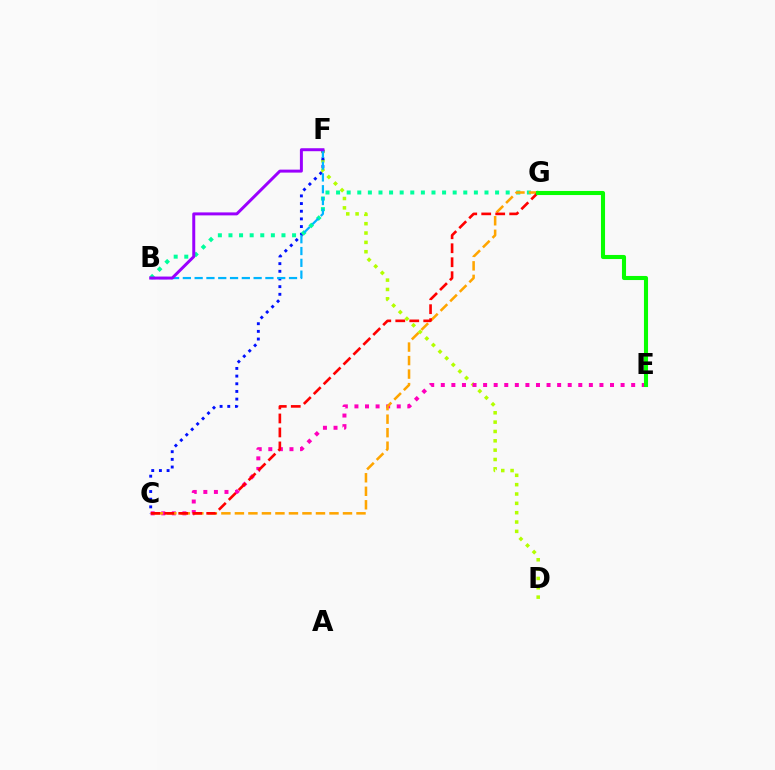{('D', 'F'): [{'color': '#b3ff00', 'line_style': 'dotted', 'thickness': 2.54}], ('C', 'E'): [{'color': '#ff00bd', 'line_style': 'dotted', 'thickness': 2.87}], ('C', 'F'): [{'color': '#0010ff', 'line_style': 'dotted', 'thickness': 2.08}], ('B', 'G'): [{'color': '#00ff9d', 'line_style': 'dotted', 'thickness': 2.88}], ('B', 'F'): [{'color': '#00b5ff', 'line_style': 'dashed', 'thickness': 1.6}, {'color': '#9b00ff', 'line_style': 'solid', 'thickness': 2.14}], ('C', 'G'): [{'color': '#ffa500', 'line_style': 'dashed', 'thickness': 1.84}, {'color': '#ff0000', 'line_style': 'dashed', 'thickness': 1.9}], ('E', 'G'): [{'color': '#08ff00', 'line_style': 'solid', 'thickness': 2.94}]}